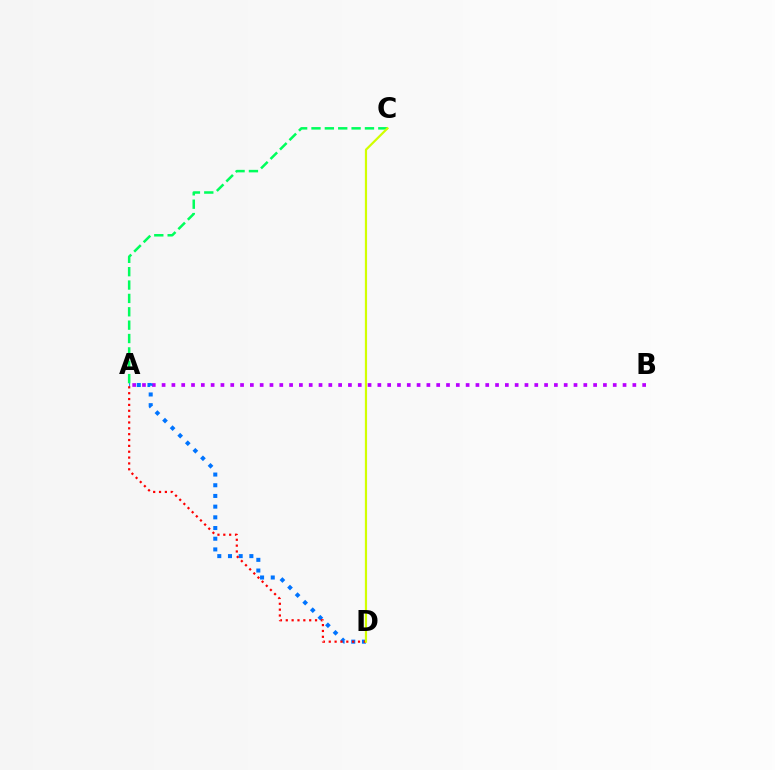{('A', 'B'): [{'color': '#b900ff', 'line_style': 'dotted', 'thickness': 2.66}], ('A', 'D'): [{'color': '#0074ff', 'line_style': 'dotted', 'thickness': 2.91}, {'color': '#ff0000', 'line_style': 'dotted', 'thickness': 1.59}], ('A', 'C'): [{'color': '#00ff5c', 'line_style': 'dashed', 'thickness': 1.82}], ('C', 'D'): [{'color': '#d1ff00', 'line_style': 'solid', 'thickness': 1.58}]}